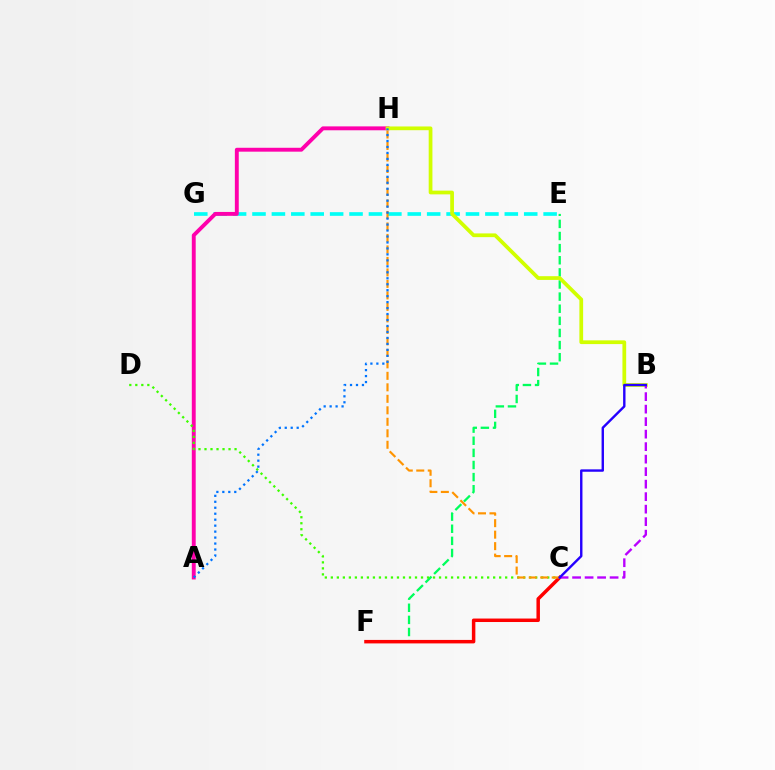{('E', 'G'): [{'color': '#00fff6', 'line_style': 'dashed', 'thickness': 2.64}], ('A', 'H'): [{'color': '#ff00ac', 'line_style': 'solid', 'thickness': 2.8}, {'color': '#0074ff', 'line_style': 'dotted', 'thickness': 1.62}], ('E', 'F'): [{'color': '#00ff5c', 'line_style': 'dashed', 'thickness': 1.65}], ('C', 'F'): [{'color': '#ff0000', 'line_style': 'solid', 'thickness': 2.51}], ('B', 'H'): [{'color': '#d1ff00', 'line_style': 'solid', 'thickness': 2.69}], ('C', 'D'): [{'color': '#3dff00', 'line_style': 'dotted', 'thickness': 1.63}], ('B', 'C'): [{'color': '#b900ff', 'line_style': 'dashed', 'thickness': 1.7}, {'color': '#2500ff', 'line_style': 'solid', 'thickness': 1.73}], ('C', 'H'): [{'color': '#ff9400', 'line_style': 'dashed', 'thickness': 1.56}]}